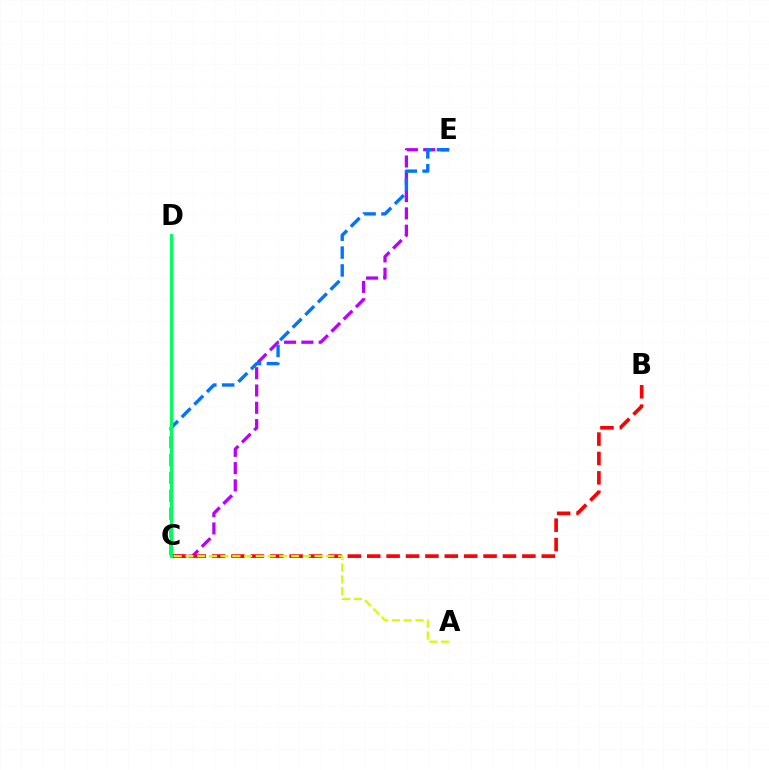{('C', 'E'): [{'color': '#b900ff', 'line_style': 'dashed', 'thickness': 2.35}, {'color': '#0074ff', 'line_style': 'dashed', 'thickness': 2.42}], ('B', 'C'): [{'color': '#ff0000', 'line_style': 'dashed', 'thickness': 2.63}], ('C', 'D'): [{'color': '#00ff5c', 'line_style': 'solid', 'thickness': 2.15}], ('A', 'C'): [{'color': '#d1ff00', 'line_style': 'dashed', 'thickness': 1.59}]}